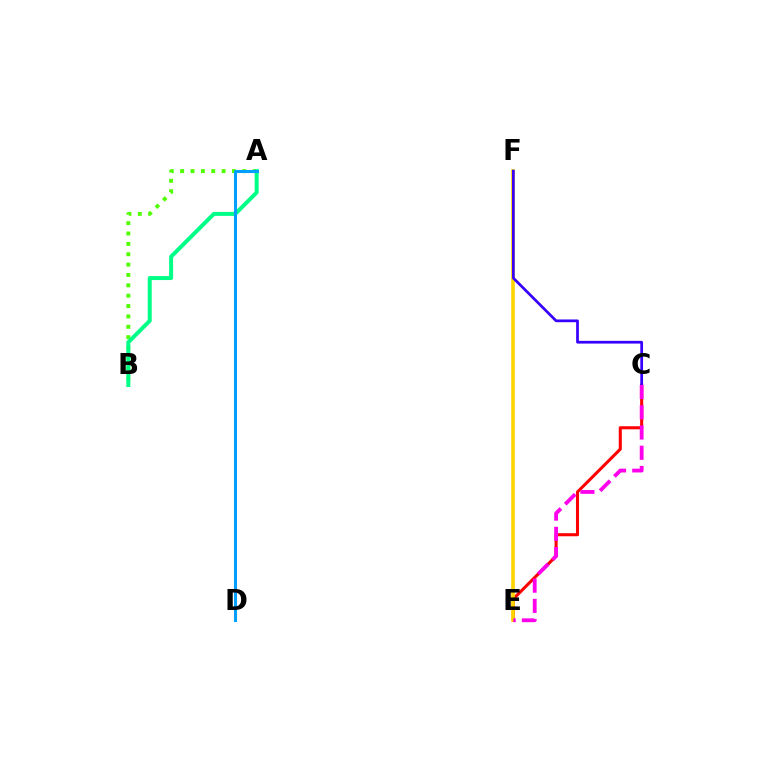{('A', 'B'): [{'color': '#4fff00', 'line_style': 'dotted', 'thickness': 2.82}, {'color': '#00ff86', 'line_style': 'solid', 'thickness': 2.87}], ('C', 'E'): [{'color': '#ff0000', 'line_style': 'solid', 'thickness': 2.2}, {'color': '#ff00ed', 'line_style': 'dashed', 'thickness': 2.75}], ('E', 'F'): [{'color': '#ffd500', 'line_style': 'solid', 'thickness': 2.62}], ('C', 'F'): [{'color': '#3700ff', 'line_style': 'solid', 'thickness': 1.96}], ('A', 'D'): [{'color': '#009eff', 'line_style': 'solid', 'thickness': 2.19}]}